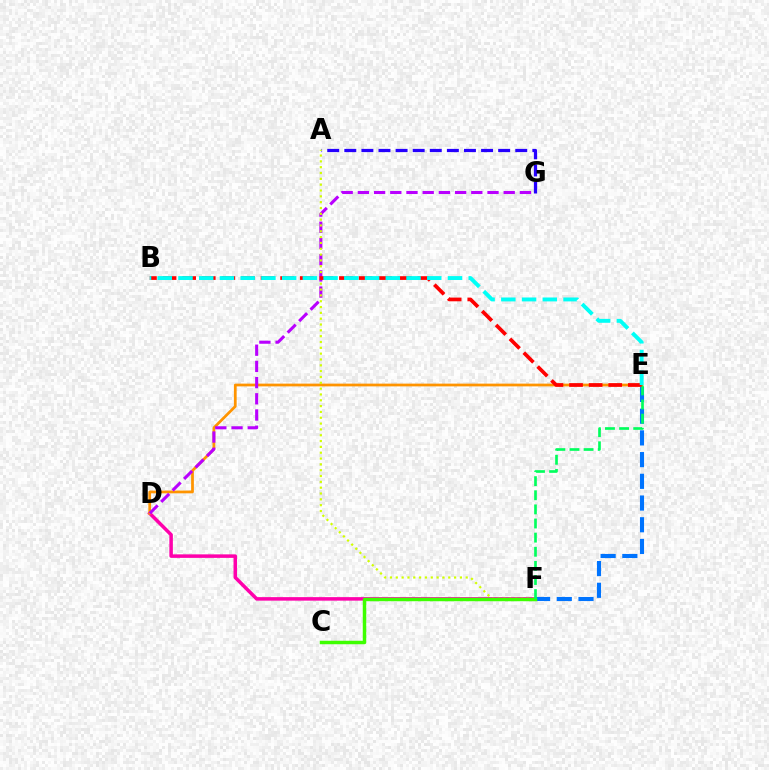{('D', 'F'): [{'color': '#ff00ac', 'line_style': 'solid', 'thickness': 2.53}], ('E', 'F'): [{'color': '#0074ff', 'line_style': 'dashed', 'thickness': 2.95}, {'color': '#00ff5c', 'line_style': 'dashed', 'thickness': 1.92}], ('D', 'E'): [{'color': '#ff9400', 'line_style': 'solid', 'thickness': 1.98}], ('A', 'G'): [{'color': '#2500ff', 'line_style': 'dashed', 'thickness': 2.32}], ('D', 'G'): [{'color': '#b900ff', 'line_style': 'dashed', 'thickness': 2.2}], ('A', 'F'): [{'color': '#d1ff00', 'line_style': 'dotted', 'thickness': 1.58}], ('C', 'F'): [{'color': '#3dff00', 'line_style': 'solid', 'thickness': 2.5}], ('B', 'E'): [{'color': '#ff0000', 'line_style': 'dashed', 'thickness': 2.66}, {'color': '#00fff6', 'line_style': 'dashed', 'thickness': 2.82}]}